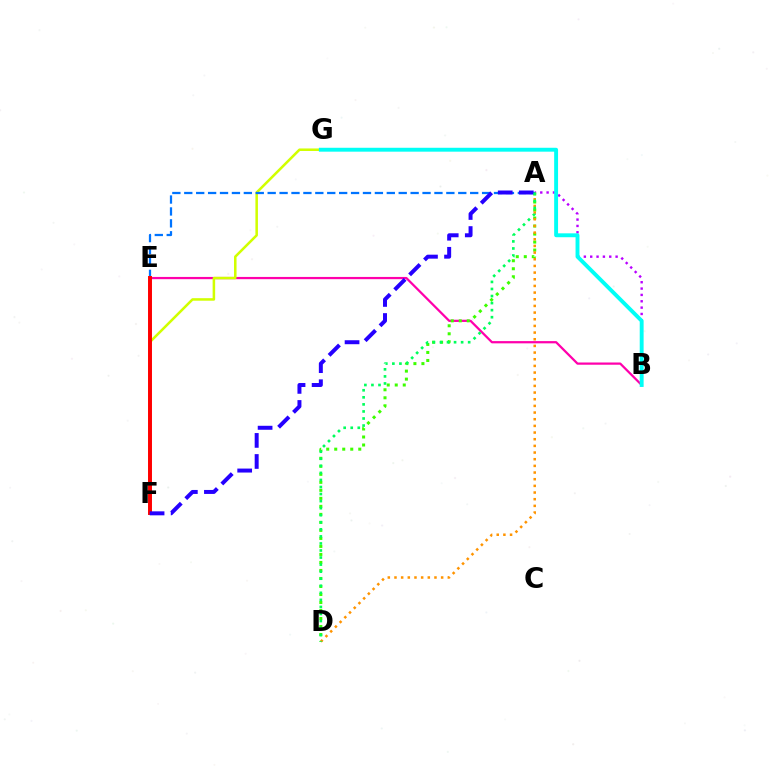{('A', 'B'): [{'color': '#b900ff', 'line_style': 'dotted', 'thickness': 1.72}], ('B', 'E'): [{'color': '#ff00ac', 'line_style': 'solid', 'thickness': 1.61}], ('F', 'G'): [{'color': '#d1ff00', 'line_style': 'solid', 'thickness': 1.82}], ('A', 'D'): [{'color': '#3dff00', 'line_style': 'dotted', 'thickness': 2.18}, {'color': '#ff9400', 'line_style': 'dotted', 'thickness': 1.81}, {'color': '#00ff5c', 'line_style': 'dotted', 'thickness': 1.92}], ('B', 'G'): [{'color': '#00fff6', 'line_style': 'solid', 'thickness': 2.8}], ('A', 'E'): [{'color': '#0074ff', 'line_style': 'dashed', 'thickness': 1.62}], ('E', 'F'): [{'color': '#ff0000', 'line_style': 'solid', 'thickness': 2.84}], ('A', 'F'): [{'color': '#2500ff', 'line_style': 'dashed', 'thickness': 2.86}]}